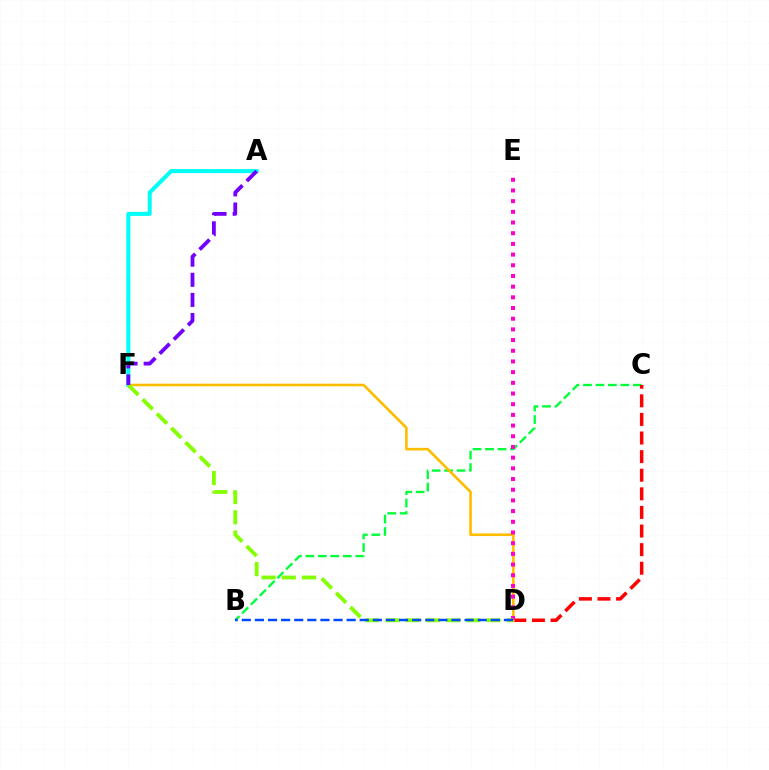{('B', 'C'): [{'color': '#00ff39', 'line_style': 'dashed', 'thickness': 1.69}], ('C', 'D'): [{'color': '#ff0000', 'line_style': 'dashed', 'thickness': 2.53}], ('D', 'F'): [{'color': '#ffbd00', 'line_style': 'solid', 'thickness': 1.89}, {'color': '#84ff00', 'line_style': 'dashed', 'thickness': 2.75}], ('A', 'F'): [{'color': '#00fff6', 'line_style': 'solid', 'thickness': 2.91}, {'color': '#7200ff', 'line_style': 'dashed', 'thickness': 2.73}], ('D', 'E'): [{'color': '#ff00cf', 'line_style': 'dotted', 'thickness': 2.9}], ('B', 'D'): [{'color': '#004bff', 'line_style': 'dashed', 'thickness': 1.78}]}